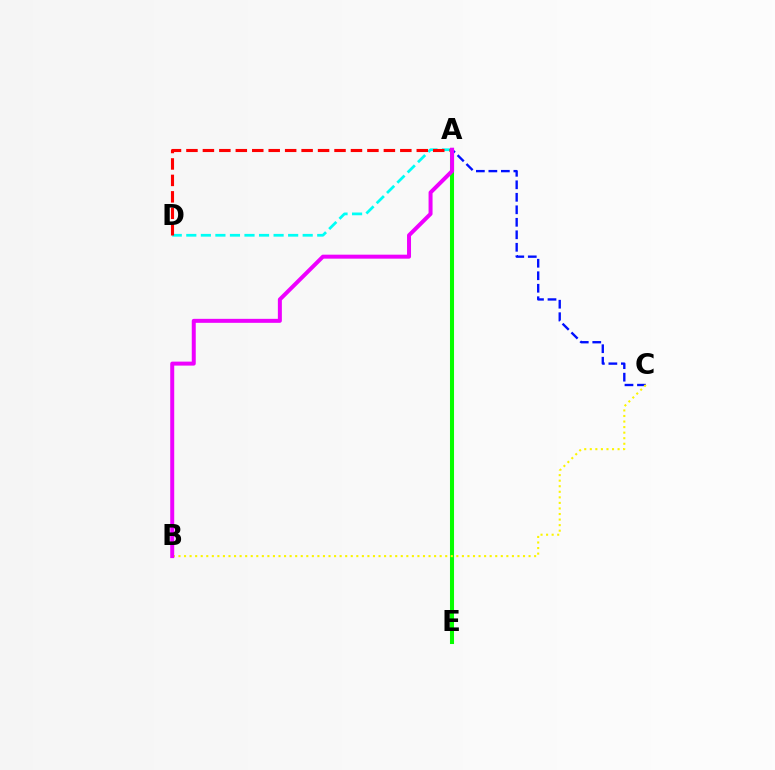{('A', 'C'): [{'color': '#0010ff', 'line_style': 'dashed', 'thickness': 1.7}], ('A', 'D'): [{'color': '#00fff6', 'line_style': 'dashed', 'thickness': 1.98}, {'color': '#ff0000', 'line_style': 'dashed', 'thickness': 2.23}], ('A', 'E'): [{'color': '#08ff00', 'line_style': 'solid', 'thickness': 2.92}], ('B', 'C'): [{'color': '#fcf500', 'line_style': 'dotted', 'thickness': 1.51}], ('A', 'B'): [{'color': '#ee00ff', 'line_style': 'solid', 'thickness': 2.87}]}